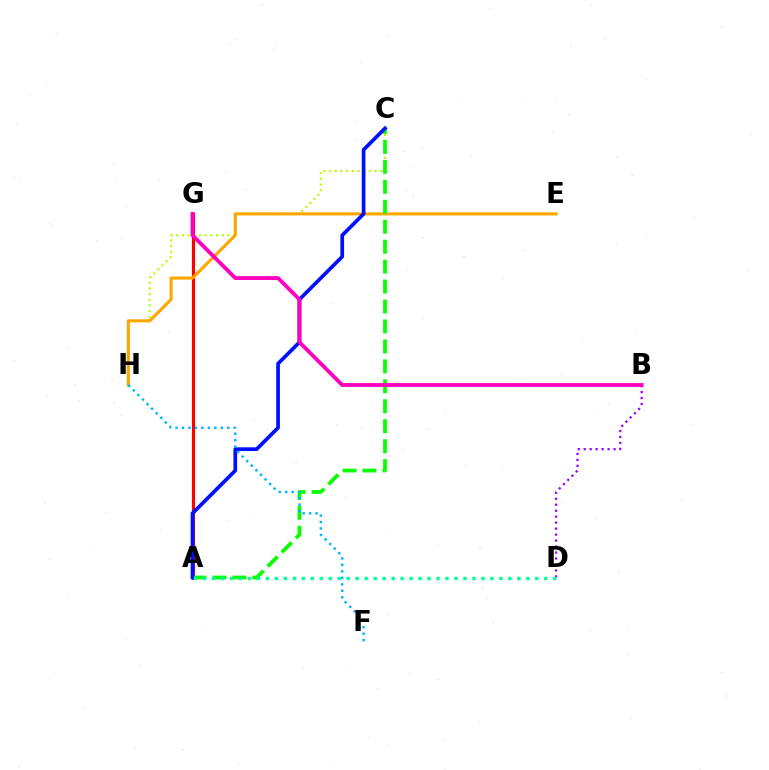{('A', 'G'): [{'color': '#ff0000', 'line_style': 'solid', 'thickness': 2.26}], ('C', 'H'): [{'color': '#b3ff00', 'line_style': 'dotted', 'thickness': 1.54}], ('E', 'H'): [{'color': '#ffa500', 'line_style': 'solid', 'thickness': 2.23}], ('B', 'D'): [{'color': '#9b00ff', 'line_style': 'dotted', 'thickness': 1.62}], ('A', 'C'): [{'color': '#08ff00', 'line_style': 'dashed', 'thickness': 2.71}, {'color': '#0010ff', 'line_style': 'solid', 'thickness': 2.67}], ('A', 'D'): [{'color': '#00ff9d', 'line_style': 'dotted', 'thickness': 2.44}], ('B', 'G'): [{'color': '#ff00bd', 'line_style': 'solid', 'thickness': 2.76}], ('F', 'H'): [{'color': '#00b5ff', 'line_style': 'dotted', 'thickness': 1.76}]}